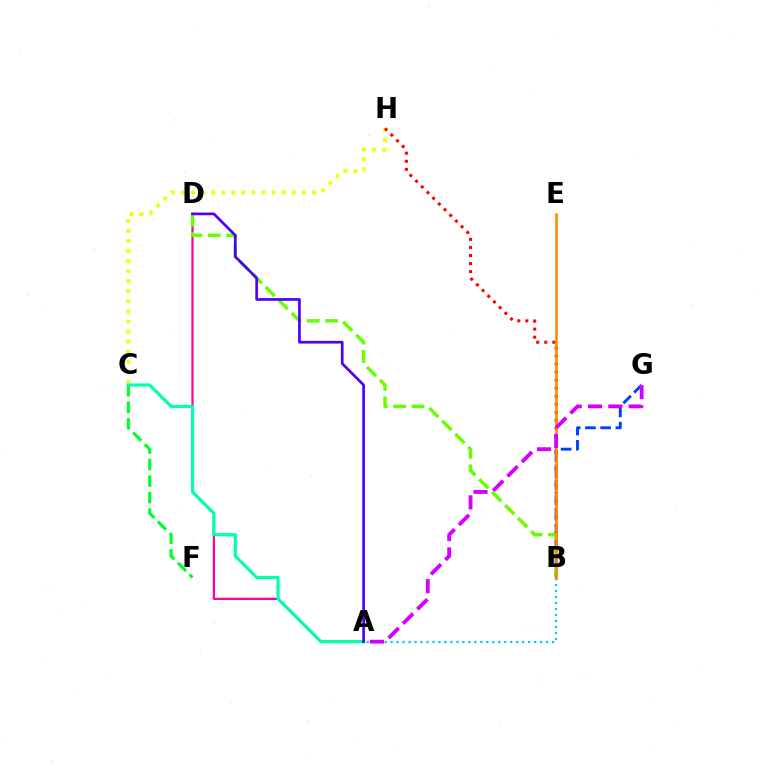{('C', 'H'): [{'color': '#eeff00', 'line_style': 'dotted', 'thickness': 2.74}], ('C', 'F'): [{'color': '#00ff27', 'line_style': 'dashed', 'thickness': 2.25}], ('B', 'G'): [{'color': '#003fff', 'line_style': 'dashed', 'thickness': 2.07}], ('A', 'B'): [{'color': '#00c7ff', 'line_style': 'dotted', 'thickness': 1.62}], ('B', 'H'): [{'color': '#ff0000', 'line_style': 'dotted', 'thickness': 2.19}], ('A', 'D'): [{'color': '#ff00a0', 'line_style': 'solid', 'thickness': 1.62}, {'color': '#4f00ff', 'line_style': 'solid', 'thickness': 1.95}], ('B', 'D'): [{'color': '#66ff00', 'line_style': 'dashed', 'thickness': 2.5}], ('B', 'E'): [{'color': '#ff8800', 'line_style': 'solid', 'thickness': 1.81}], ('A', 'C'): [{'color': '#00ffaf', 'line_style': 'solid', 'thickness': 2.29}], ('A', 'G'): [{'color': '#d600ff', 'line_style': 'dashed', 'thickness': 2.76}]}